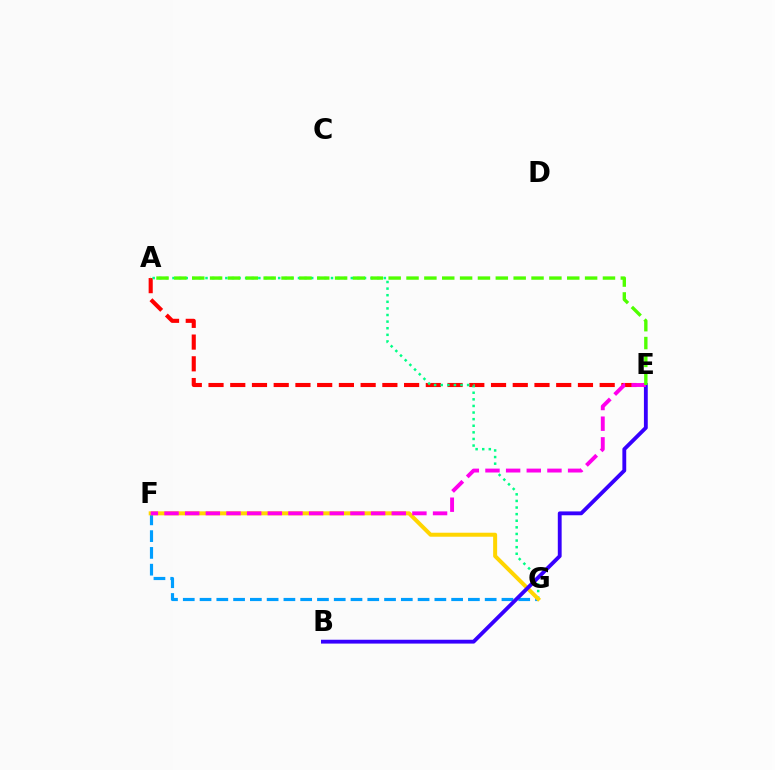{('A', 'E'): [{'color': '#ff0000', 'line_style': 'dashed', 'thickness': 2.95}, {'color': '#4fff00', 'line_style': 'dashed', 'thickness': 2.43}], ('A', 'G'): [{'color': '#00ff86', 'line_style': 'dotted', 'thickness': 1.79}], ('F', 'G'): [{'color': '#009eff', 'line_style': 'dashed', 'thickness': 2.28}, {'color': '#ffd500', 'line_style': 'solid', 'thickness': 2.87}], ('B', 'E'): [{'color': '#3700ff', 'line_style': 'solid', 'thickness': 2.77}], ('E', 'F'): [{'color': '#ff00ed', 'line_style': 'dashed', 'thickness': 2.81}]}